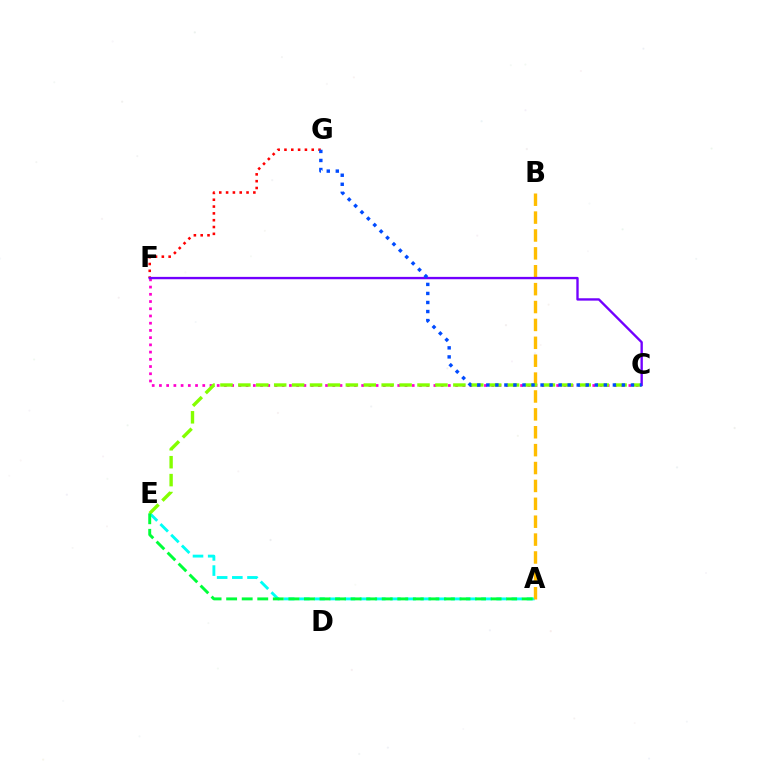{('C', 'F'): [{'color': '#ff00cf', 'line_style': 'dotted', 'thickness': 1.96}, {'color': '#7200ff', 'line_style': 'solid', 'thickness': 1.7}], ('F', 'G'): [{'color': '#ff0000', 'line_style': 'dotted', 'thickness': 1.85}], ('A', 'E'): [{'color': '#00fff6', 'line_style': 'dashed', 'thickness': 2.06}, {'color': '#00ff39', 'line_style': 'dashed', 'thickness': 2.11}], ('A', 'B'): [{'color': '#ffbd00', 'line_style': 'dashed', 'thickness': 2.43}], ('C', 'E'): [{'color': '#84ff00', 'line_style': 'dashed', 'thickness': 2.43}], ('C', 'G'): [{'color': '#004bff', 'line_style': 'dotted', 'thickness': 2.46}]}